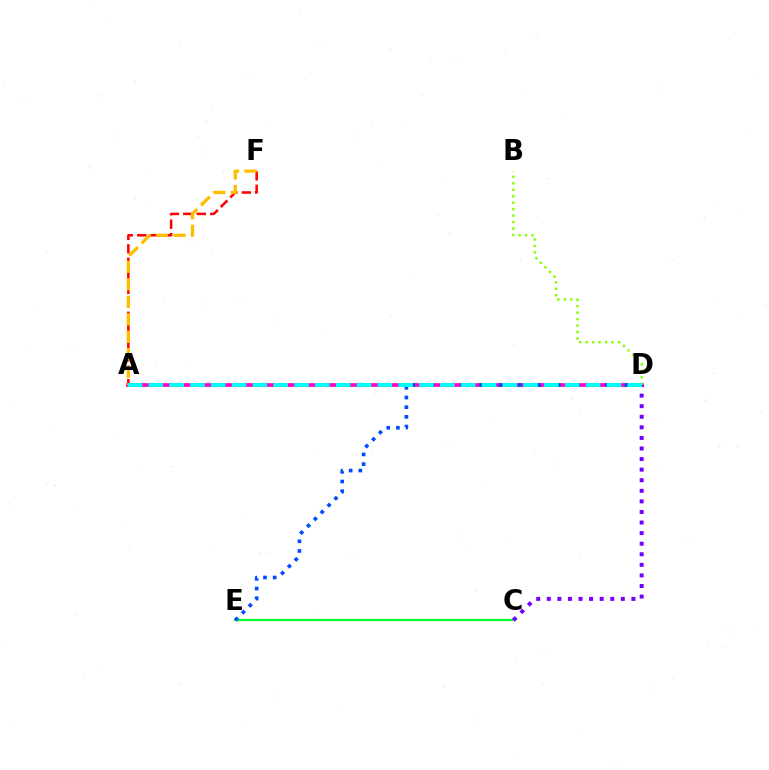{('A', 'D'): [{'color': '#ff00cf', 'line_style': 'solid', 'thickness': 2.68}, {'color': '#00fff6', 'line_style': 'dashed', 'thickness': 2.83}], ('A', 'F'): [{'color': '#ff0000', 'line_style': 'dashed', 'thickness': 1.83}, {'color': '#ffbd00', 'line_style': 'dashed', 'thickness': 2.38}], ('C', 'E'): [{'color': '#00ff39', 'line_style': 'solid', 'thickness': 1.63}], ('B', 'D'): [{'color': '#84ff00', 'line_style': 'dotted', 'thickness': 1.76}], ('D', 'E'): [{'color': '#004bff', 'line_style': 'dotted', 'thickness': 2.63}], ('C', 'D'): [{'color': '#7200ff', 'line_style': 'dotted', 'thickness': 2.87}]}